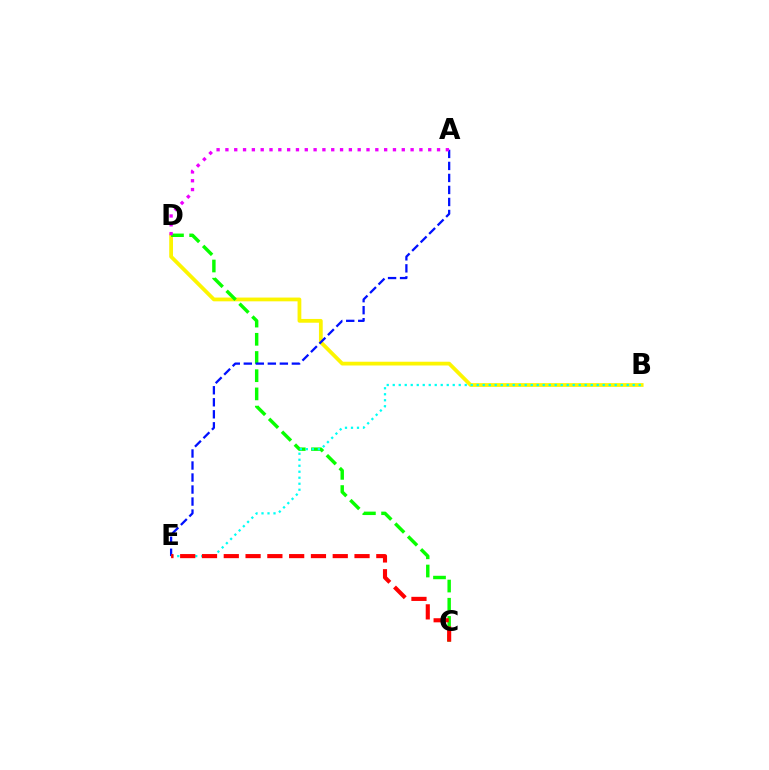{('B', 'D'): [{'color': '#fcf500', 'line_style': 'solid', 'thickness': 2.71}], ('C', 'D'): [{'color': '#08ff00', 'line_style': 'dashed', 'thickness': 2.47}], ('A', 'E'): [{'color': '#0010ff', 'line_style': 'dashed', 'thickness': 1.63}], ('A', 'D'): [{'color': '#ee00ff', 'line_style': 'dotted', 'thickness': 2.4}], ('B', 'E'): [{'color': '#00fff6', 'line_style': 'dotted', 'thickness': 1.63}], ('C', 'E'): [{'color': '#ff0000', 'line_style': 'dashed', 'thickness': 2.96}]}